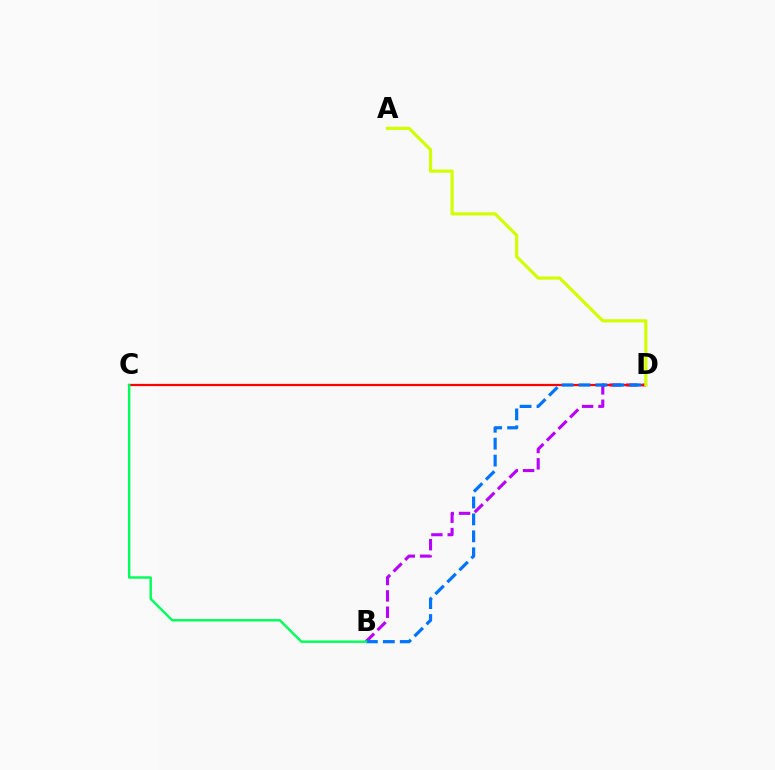{('B', 'D'): [{'color': '#b900ff', 'line_style': 'dashed', 'thickness': 2.22}, {'color': '#0074ff', 'line_style': 'dashed', 'thickness': 2.3}], ('C', 'D'): [{'color': '#ff0000', 'line_style': 'solid', 'thickness': 1.6}], ('A', 'D'): [{'color': '#d1ff00', 'line_style': 'solid', 'thickness': 2.29}], ('B', 'C'): [{'color': '#00ff5c', 'line_style': 'solid', 'thickness': 1.75}]}